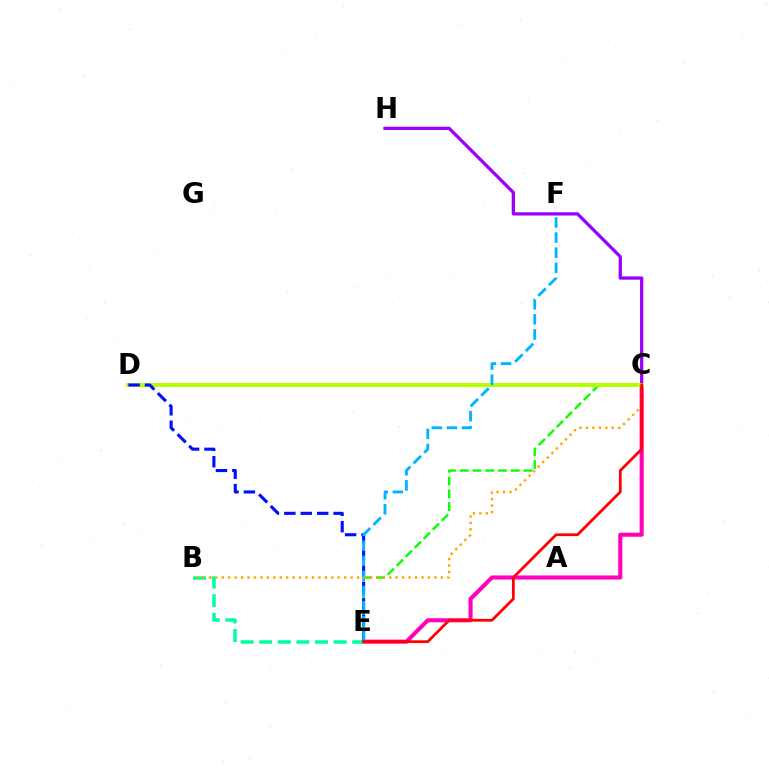{('C', 'E'): [{'color': '#ff00bd', 'line_style': 'solid', 'thickness': 2.94}, {'color': '#08ff00', 'line_style': 'dashed', 'thickness': 1.73}, {'color': '#ff0000', 'line_style': 'solid', 'thickness': 1.99}], ('C', 'H'): [{'color': '#9b00ff', 'line_style': 'solid', 'thickness': 2.35}], ('B', 'E'): [{'color': '#00ff9d', 'line_style': 'dashed', 'thickness': 2.53}], ('C', 'D'): [{'color': '#b3ff00', 'line_style': 'solid', 'thickness': 2.82}], ('D', 'E'): [{'color': '#0010ff', 'line_style': 'dashed', 'thickness': 2.23}], ('E', 'F'): [{'color': '#00b5ff', 'line_style': 'dashed', 'thickness': 2.05}], ('B', 'C'): [{'color': '#ffa500', 'line_style': 'dotted', 'thickness': 1.75}]}